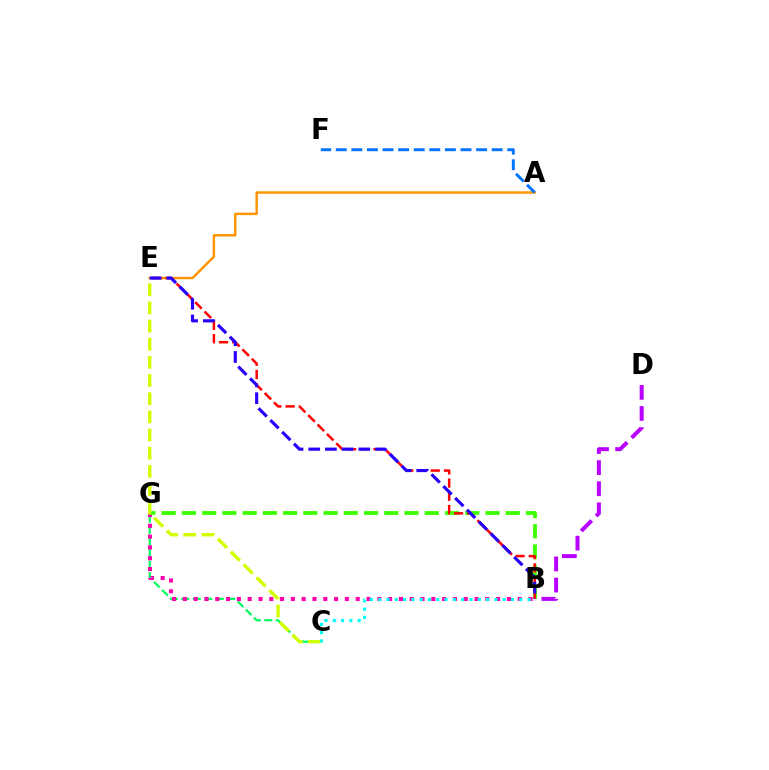{('C', 'G'): [{'color': '#00ff5c', 'line_style': 'dashed', 'thickness': 1.56}], ('B', 'G'): [{'color': '#ff00ac', 'line_style': 'dotted', 'thickness': 2.93}, {'color': '#3dff00', 'line_style': 'dashed', 'thickness': 2.75}], ('B', 'D'): [{'color': '#b900ff', 'line_style': 'dashed', 'thickness': 2.87}], ('A', 'E'): [{'color': '#ff9400', 'line_style': 'solid', 'thickness': 1.75}], ('B', 'E'): [{'color': '#ff0000', 'line_style': 'dashed', 'thickness': 1.79}, {'color': '#2500ff', 'line_style': 'dashed', 'thickness': 2.27}], ('C', 'E'): [{'color': '#d1ff00', 'line_style': 'dashed', 'thickness': 2.47}], ('A', 'F'): [{'color': '#0074ff', 'line_style': 'dashed', 'thickness': 2.12}], ('B', 'C'): [{'color': '#00fff6', 'line_style': 'dotted', 'thickness': 2.26}]}